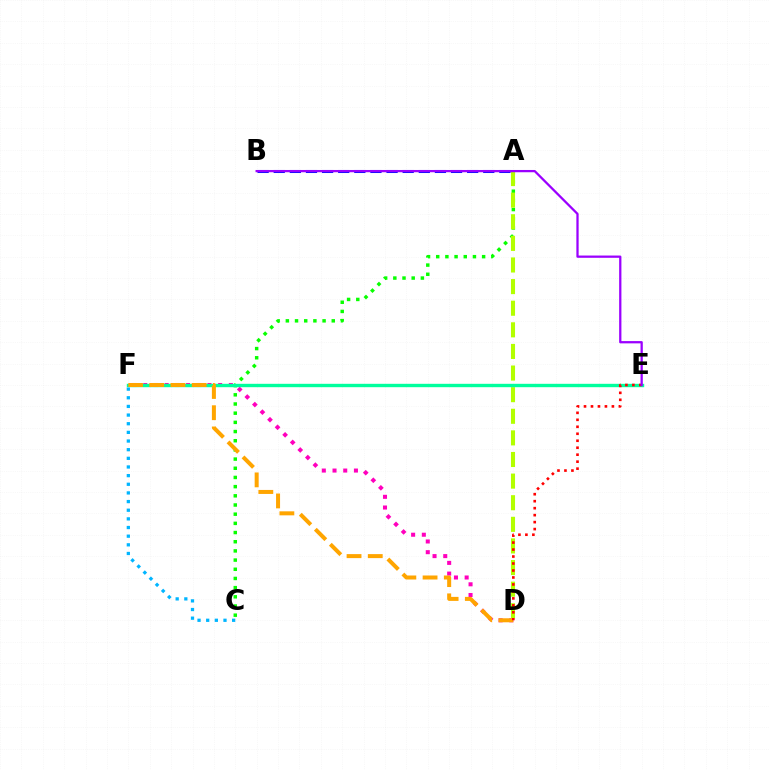{('A', 'C'): [{'color': '#08ff00', 'line_style': 'dotted', 'thickness': 2.49}], ('D', 'F'): [{'color': '#ff00bd', 'line_style': 'dotted', 'thickness': 2.91}, {'color': '#ffa500', 'line_style': 'dashed', 'thickness': 2.88}], ('A', 'B'): [{'color': '#0010ff', 'line_style': 'dashed', 'thickness': 2.19}], ('A', 'D'): [{'color': '#b3ff00', 'line_style': 'dashed', 'thickness': 2.94}], ('E', 'F'): [{'color': '#00ff9d', 'line_style': 'solid', 'thickness': 2.44}], ('C', 'F'): [{'color': '#00b5ff', 'line_style': 'dotted', 'thickness': 2.35}], ('D', 'E'): [{'color': '#ff0000', 'line_style': 'dotted', 'thickness': 1.9}], ('B', 'E'): [{'color': '#9b00ff', 'line_style': 'solid', 'thickness': 1.63}]}